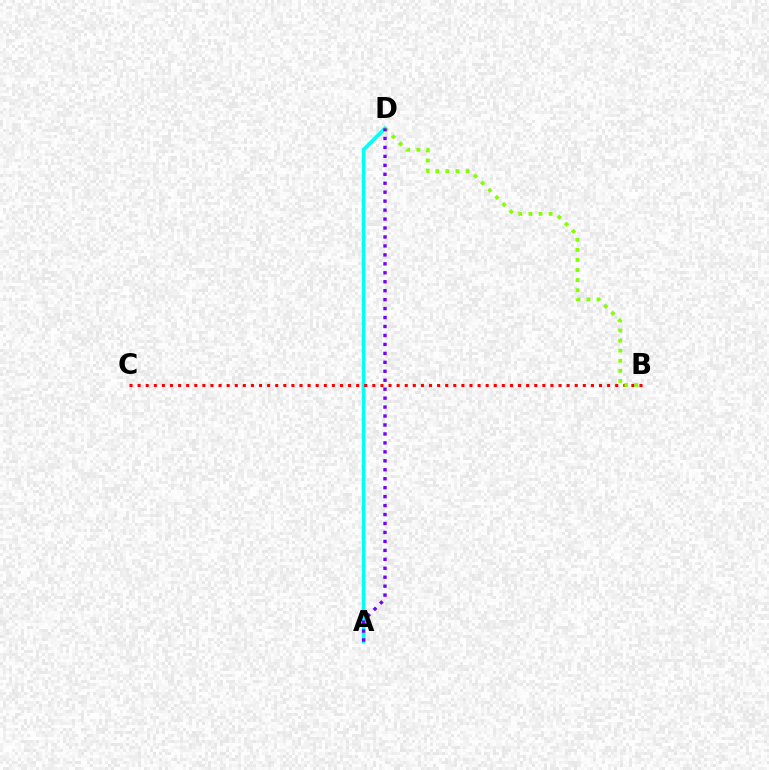{('A', 'D'): [{'color': '#00fff6', 'line_style': 'solid', 'thickness': 2.65}, {'color': '#7200ff', 'line_style': 'dotted', 'thickness': 2.43}], ('B', 'C'): [{'color': '#ff0000', 'line_style': 'dotted', 'thickness': 2.2}], ('B', 'D'): [{'color': '#84ff00', 'line_style': 'dotted', 'thickness': 2.74}]}